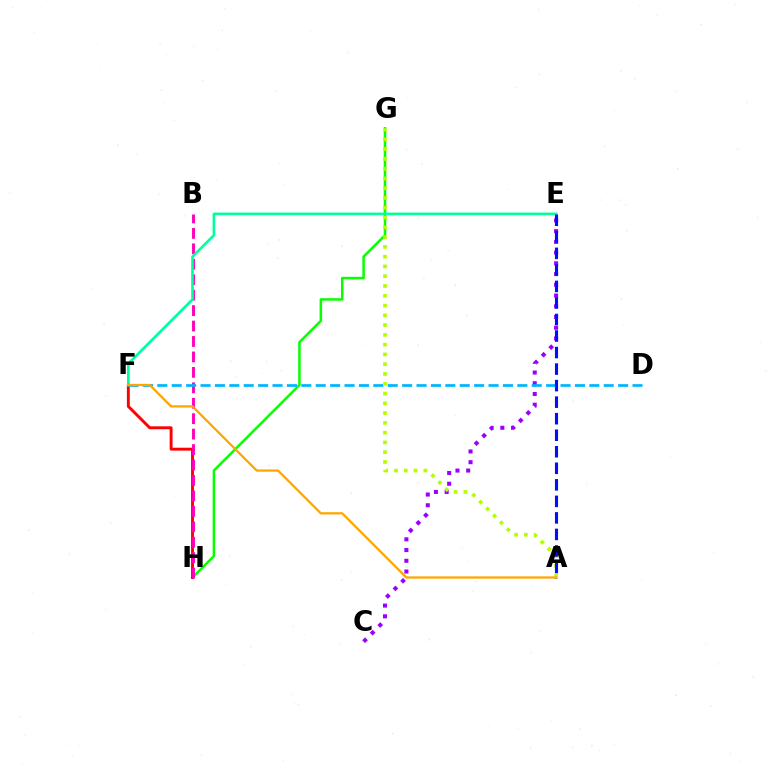{('G', 'H'): [{'color': '#08ff00', 'line_style': 'solid', 'thickness': 1.81}], ('F', 'H'): [{'color': '#ff0000', 'line_style': 'solid', 'thickness': 2.09}], ('B', 'H'): [{'color': '#ff00bd', 'line_style': 'dashed', 'thickness': 2.1}], ('C', 'E'): [{'color': '#9b00ff', 'line_style': 'dotted', 'thickness': 2.92}], ('D', 'F'): [{'color': '#00b5ff', 'line_style': 'dashed', 'thickness': 1.96}], ('A', 'G'): [{'color': '#b3ff00', 'line_style': 'dotted', 'thickness': 2.66}], ('E', 'F'): [{'color': '#00ff9d', 'line_style': 'solid', 'thickness': 1.91}], ('A', 'F'): [{'color': '#ffa500', 'line_style': 'solid', 'thickness': 1.63}], ('A', 'E'): [{'color': '#0010ff', 'line_style': 'dashed', 'thickness': 2.25}]}